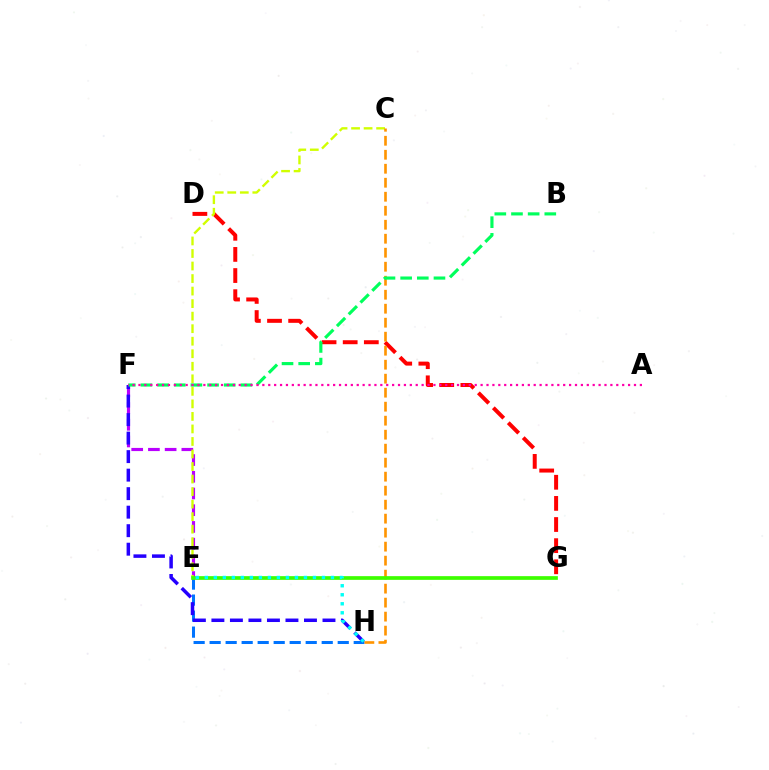{('E', 'H'): [{'color': '#0074ff', 'line_style': 'dashed', 'thickness': 2.18}, {'color': '#00fff6', 'line_style': 'dotted', 'thickness': 2.45}], ('E', 'F'): [{'color': '#b900ff', 'line_style': 'dashed', 'thickness': 2.27}], ('D', 'G'): [{'color': '#ff0000', 'line_style': 'dashed', 'thickness': 2.87}], ('C', 'E'): [{'color': '#d1ff00', 'line_style': 'dashed', 'thickness': 1.7}], ('C', 'H'): [{'color': '#ff9400', 'line_style': 'dashed', 'thickness': 1.9}], ('F', 'H'): [{'color': '#2500ff', 'line_style': 'dashed', 'thickness': 2.52}], ('E', 'G'): [{'color': '#3dff00', 'line_style': 'solid', 'thickness': 2.67}], ('B', 'F'): [{'color': '#00ff5c', 'line_style': 'dashed', 'thickness': 2.26}], ('A', 'F'): [{'color': '#ff00ac', 'line_style': 'dotted', 'thickness': 1.6}]}